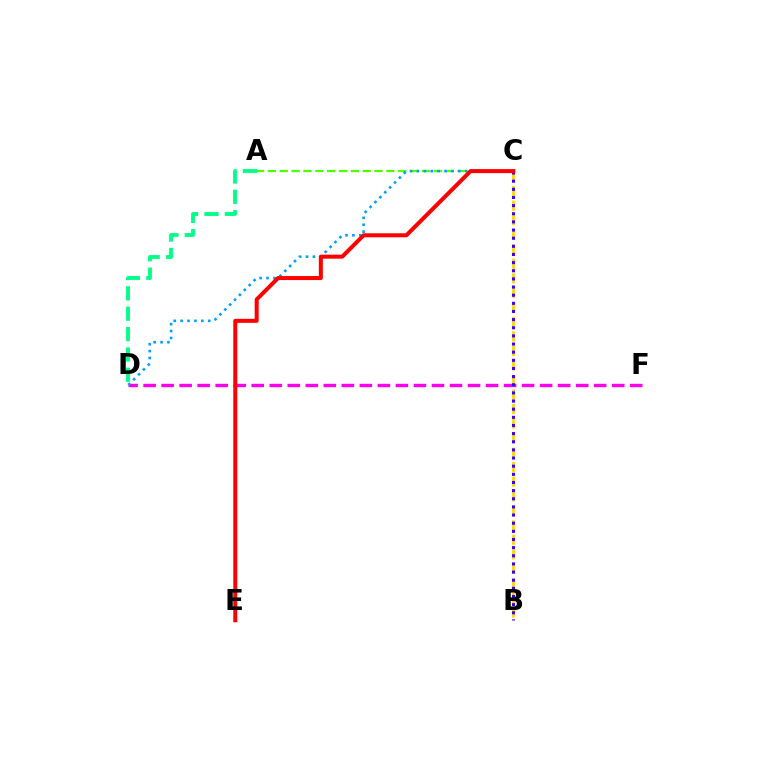{('D', 'F'): [{'color': '#ff00ed', 'line_style': 'dashed', 'thickness': 2.45}], ('A', 'C'): [{'color': '#4fff00', 'line_style': 'dashed', 'thickness': 1.61}], ('A', 'D'): [{'color': '#00ff86', 'line_style': 'dashed', 'thickness': 2.77}], ('C', 'D'): [{'color': '#009eff', 'line_style': 'dotted', 'thickness': 1.88}], ('B', 'C'): [{'color': '#ffd500', 'line_style': 'dashed', 'thickness': 1.97}, {'color': '#3700ff', 'line_style': 'dotted', 'thickness': 2.21}], ('C', 'E'): [{'color': '#ff0000', 'line_style': 'solid', 'thickness': 2.89}]}